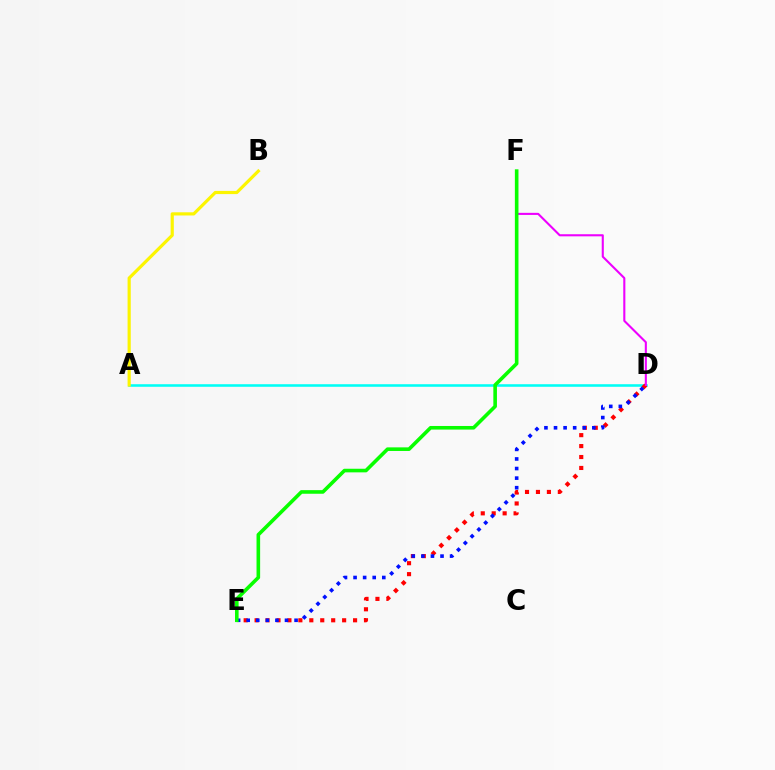{('A', 'D'): [{'color': '#00fff6', 'line_style': 'solid', 'thickness': 1.85}], ('D', 'E'): [{'color': '#ff0000', 'line_style': 'dotted', 'thickness': 2.97}, {'color': '#0010ff', 'line_style': 'dotted', 'thickness': 2.6}], ('A', 'B'): [{'color': '#fcf500', 'line_style': 'solid', 'thickness': 2.29}], ('D', 'F'): [{'color': '#ee00ff', 'line_style': 'solid', 'thickness': 1.51}], ('E', 'F'): [{'color': '#08ff00', 'line_style': 'solid', 'thickness': 2.59}]}